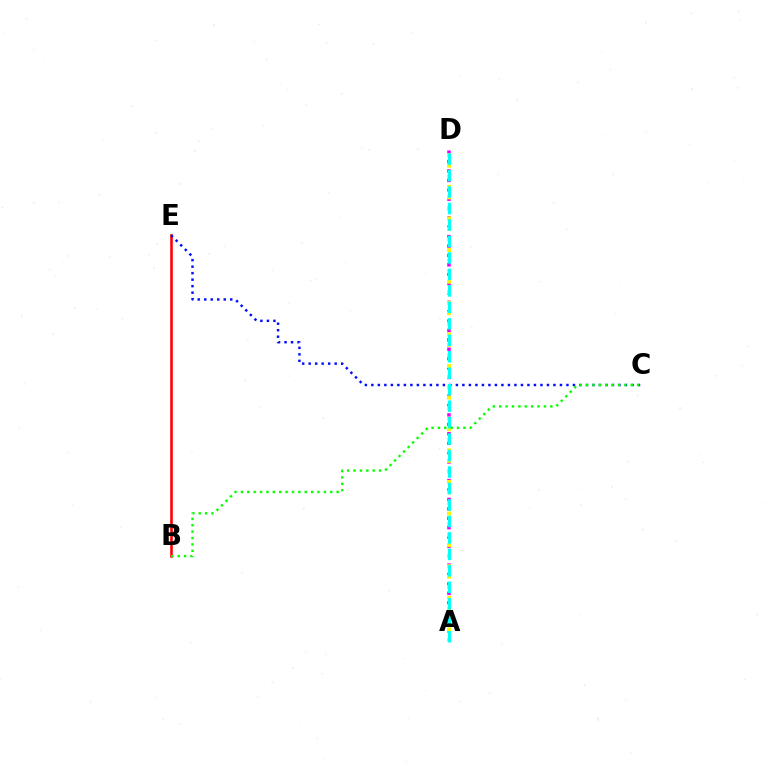{('B', 'E'): [{'color': '#ff0000', 'line_style': 'solid', 'thickness': 1.87}], ('A', 'D'): [{'color': '#ee00ff', 'line_style': 'dotted', 'thickness': 2.55}, {'color': '#fcf500', 'line_style': 'dotted', 'thickness': 2.86}, {'color': '#00fff6', 'line_style': 'dashed', 'thickness': 2.24}], ('C', 'E'): [{'color': '#0010ff', 'line_style': 'dotted', 'thickness': 1.77}], ('B', 'C'): [{'color': '#08ff00', 'line_style': 'dotted', 'thickness': 1.73}]}